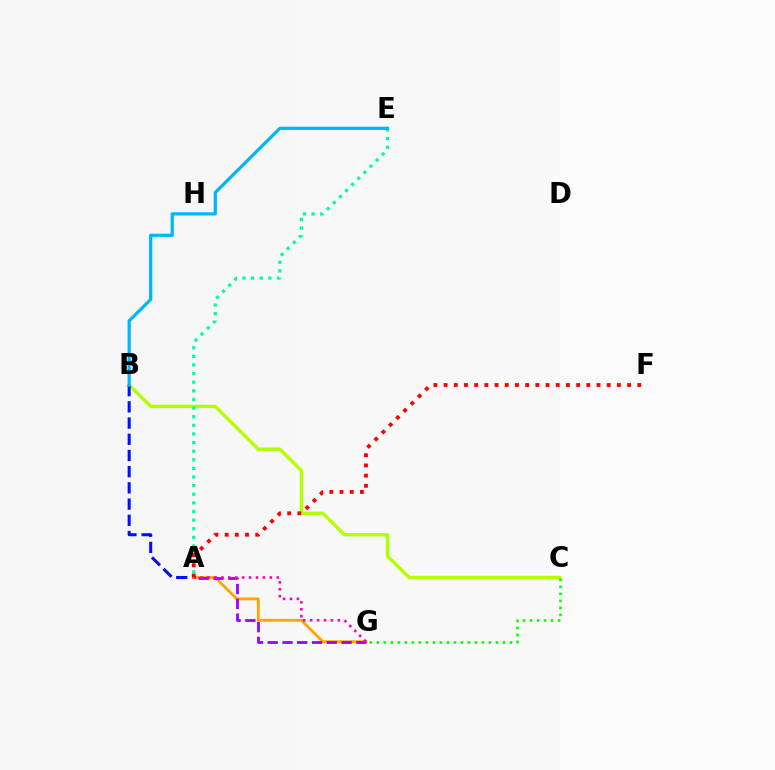{('B', 'C'): [{'color': '#b3ff00', 'line_style': 'solid', 'thickness': 2.45}], ('A', 'E'): [{'color': '#00ff9d', 'line_style': 'dotted', 'thickness': 2.34}], ('A', 'B'): [{'color': '#0010ff', 'line_style': 'dashed', 'thickness': 2.2}], ('A', 'G'): [{'color': '#ffa500', 'line_style': 'solid', 'thickness': 2.02}, {'color': '#9b00ff', 'line_style': 'dashed', 'thickness': 2.01}, {'color': '#ff00bd', 'line_style': 'dotted', 'thickness': 1.88}], ('C', 'G'): [{'color': '#08ff00', 'line_style': 'dotted', 'thickness': 1.9}], ('B', 'E'): [{'color': '#00b5ff', 'line_style': 'solid', 'thickness': 2.3}], ('A', 'F'): [{'color': '#ff0000', 'line_style': 'dotted', 'thickness': 2.77}]}